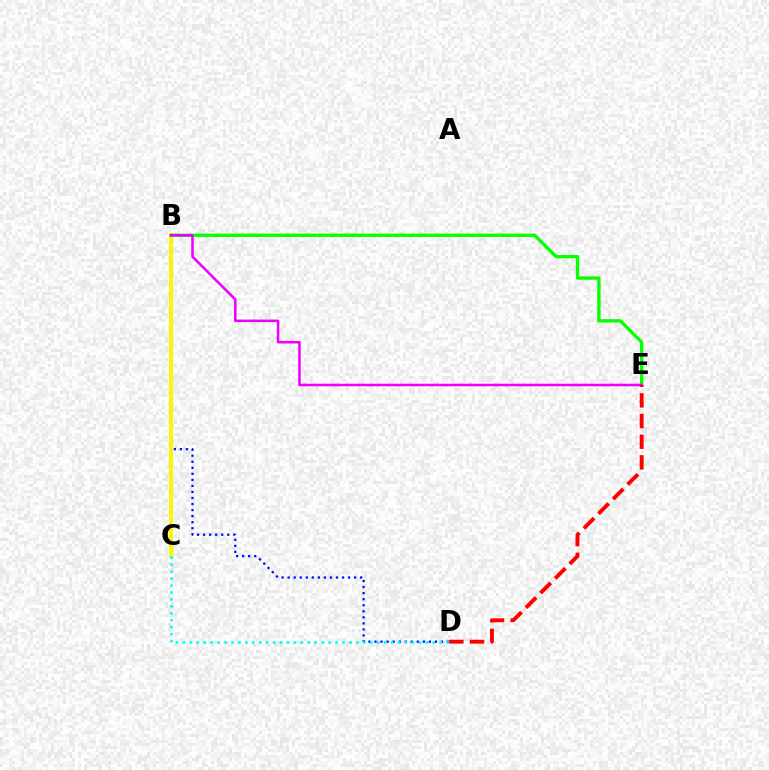{('B', 'D'): [{'color': '#0010ff', 'line_style': 'dotted', 'thickness': 1.64}], ('B', 'C'): [{'color': '#fcf500', 'line_style': 'solid', 'thickness': 2.89}], ('B', 'E'): [{'color': '#08ff00', 'line_style': 'solid', 'thickness': 2.4}, {'color': '#ee00ff', 'line_style': 'solid', 'thickness': 1.83}], ('C', 'D'): [{'color': '#00fff6', 'line_style': 'dotted', 'thickness': 1.89}], ('D', 'E'): [{'color': '#ff0000', 'line_style': 'dashed', 'thickness': 2.81}]}